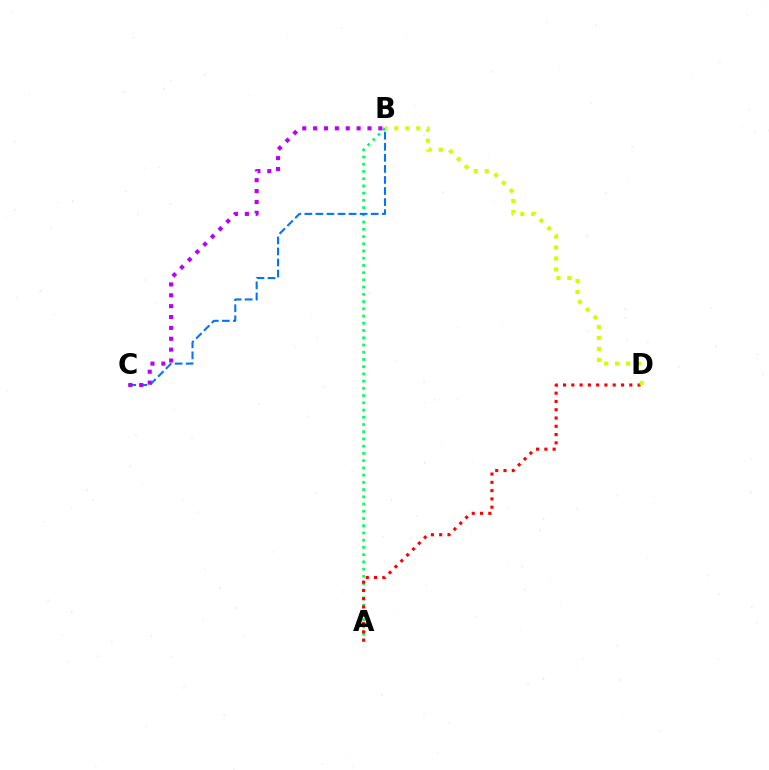{('A', 'B'): [{'color': '#00ff5c', 'line_style': 'dotted', 'thickness': 1.96}], ('A', 'D'): [{'color': '#ff0000', 'line_style': 'dotted', 'thickness': 2.25}], ('B', 'C'): [{'color': '#0074ff', 'line_style': 'dashed', 'thickness': 1.5}, {'color': '#b900ff', 'line_style': 'dotted', 'thickness': 2.95}], ('B', 'D'): [{'color': '#d1ff00', 'line_style': 'dotted', 'thickness': 2.98}]}